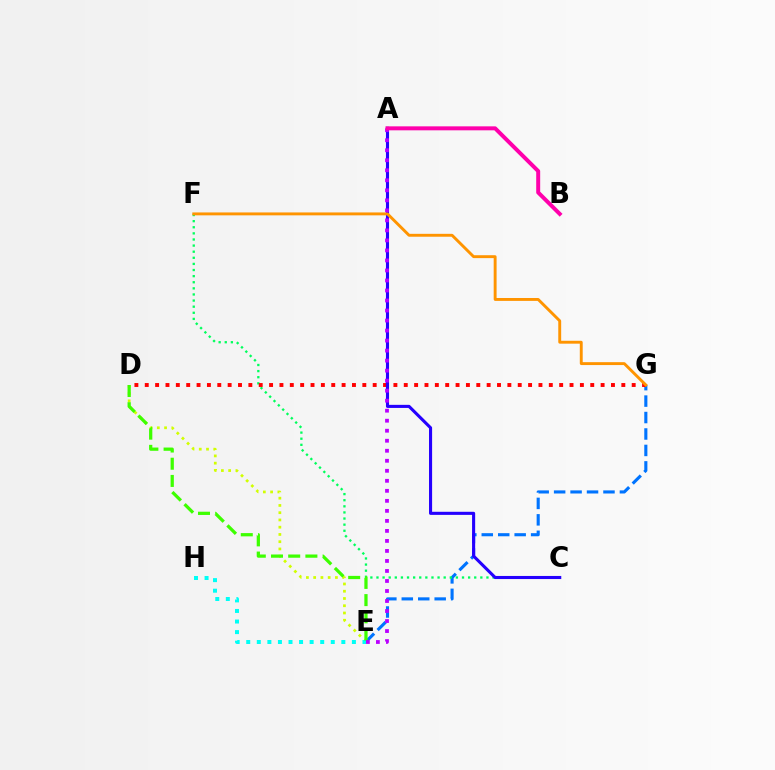{('D', 'E'): [{'color': '#d1ff00', 'line_style': 'dotted', 'thickness': 1.97}, {'color': '#3dff00', 'line_style': 'dashed', 'thickness': 2.34}], ('E', 'G'): [{'color': '#0074ff', 'line_style': 'dashed', 'thickness': 2.23}], ('C', 'F'): [{'color': '#00ff5c', 'line_style': 'dotted', 'thickness': 1.66}], ('E', 'H'): [{'color': '#00fff6', 'line_style': 'dotted', 'thickness': 2.87}], ('D', 'G'): [{'color': '#ff0000', 'line_style': 'dotted', 'thickness': 2.81}], ('A', 'C'): [{'color': '#2500ff', 'line_style': 'solid', 'thickness': 2.23}], ('F', 'G'): [{'color': '#ff9400', 'line_style': 'solid', 'thickness': 2.09}], ('A', 'E'): [{'color': '#b900ff', 'line_style': 'dotted', 'thickness': 2.72}], ('A', 'B'): [{'color': '#ff00ac', 'line_style': 'solid', 'thickness': 2.86}]}